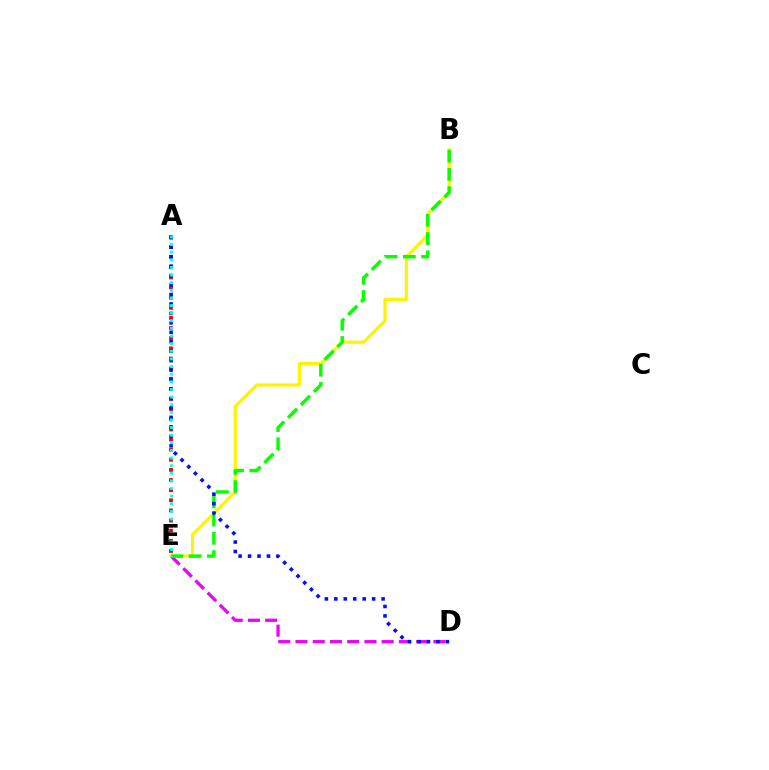{('D', 'E'): [{'color': '#ee00ff', 'line_style': 'dashed', 'thickness': 2.34}], ('A', 'E'): [{'color': '#ff0000', 'line_style': 'dotted', 'thickness': 2.75}, {'color': '#00fff6', 'line_style': 'dotted', 'thickness': 2.07}], ('B', 'E'): [{'color': '#fcf500', 'line_style': 'solid', 'thickness': 2.28}, {'color': '#08ff00', 'line_style': 'dashed', 'thickness': 2.48}], ('A', 'D'): [{'color': '#0010ff', 'line_style': 'dotted', 'thickness': 2.57}]}